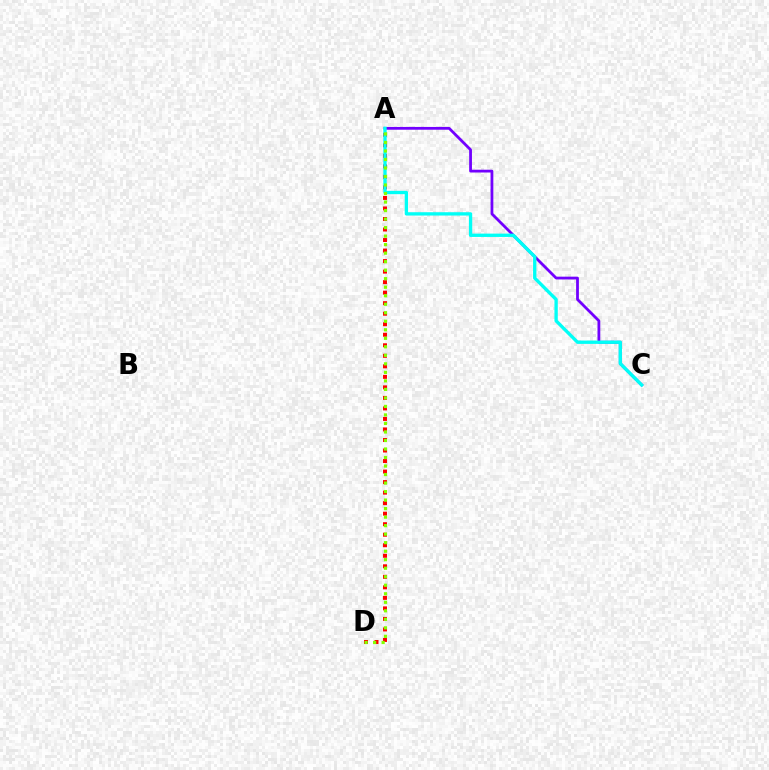{('A', 'C'): [{'color': '#7200ff', 'line_style': 'solid', 'thickness': 2.0}, {'color': '#00fff6', 'line_style': 'solid', 'thickness': 2.39}], ('A', 'D'): [{'color': '#ff0000', 'line_style': 'dotted', 'thickness': 2.86}, {'color': '#84ff00', 'line_style': 'dotted', 'thickness': 2.31}]}